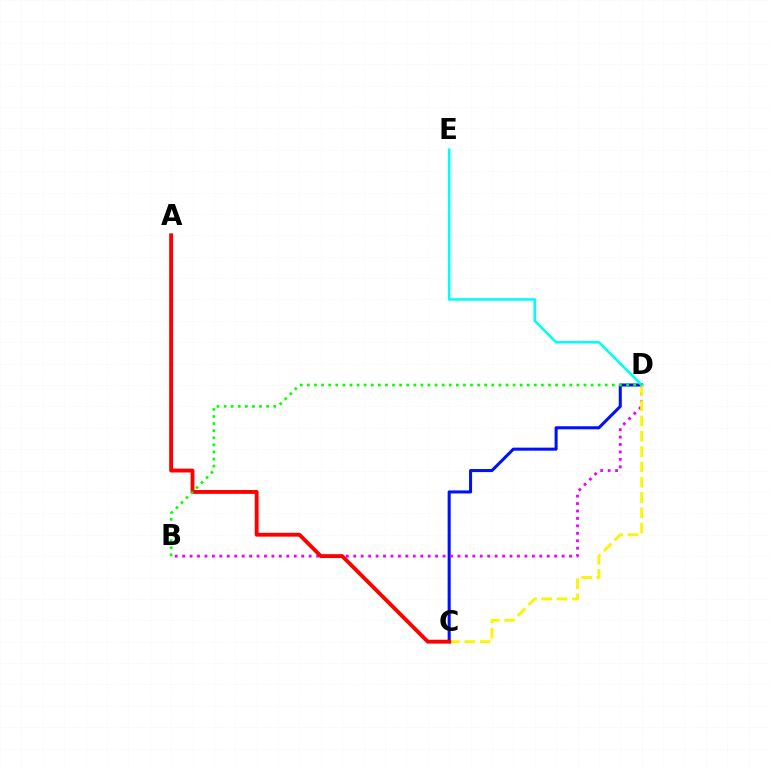{('C', 'D'): [{'color': '#0010ff', 'line_style': 'solid', 'thickness': 2.2}, {'color': '#fcf500', 'line_style': 'dashed', 'thickness': 2.08}], ('B', 'D'): [{'color': '#ee00ff', 'line_style': 'dotted', 'thickness': 2.02}, {'color': '#08ff00', 'line_style': 'dotted', 'thickness': 1.93}], ('D', 'E'): [{'color': '#00fff6', 'line_style': 'solid', 'thickness': 1.86}], ('A', 'C'): [{'color': '#ff0000', 'line_style': 'solid', 'thickness': 2.78}]}